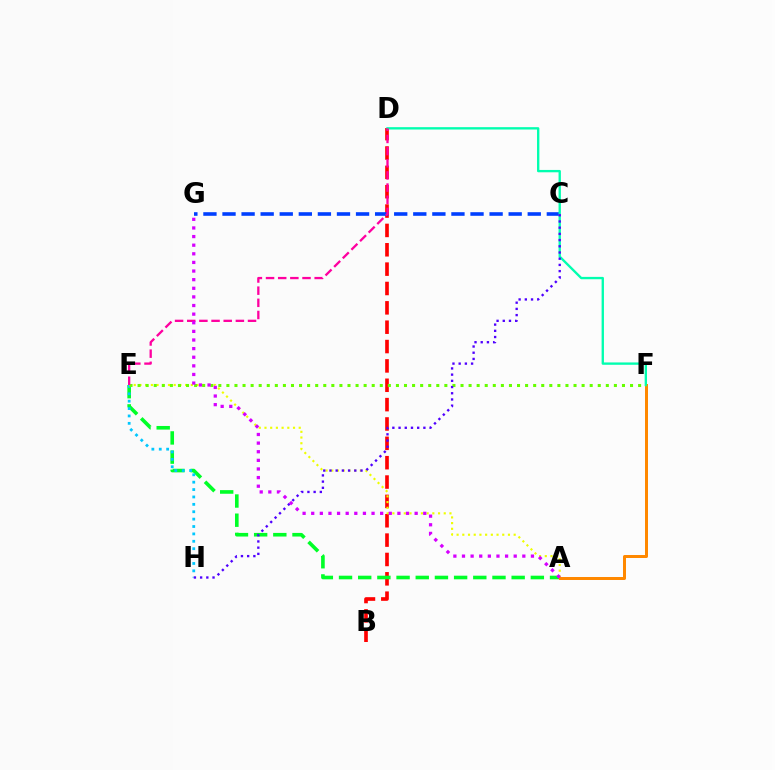{('B', 'D'): [{'color': '#ff0000', 'line_style': 'dashed', 'thickness': 2.63}], ('A', 'E'): [{'color': '#00ff27', 'line_style': 'dashed', 'thickness': 2.61}, {'color': '#eeff00', 'line_style': 'dotted', 'thickness': 1.55}], ('E', 'H'): [{'color': '#00c7ff', 'line_style': 'dotted', 'thickness': 2.01}], ('A', 'F'): [{'color': '#ff8800', 'line_style': 'solid', 'thickness': 2.16}], ('C', 'G'): [{'color': '#003fff', 'line_style': 'dashed', 'thickness': 2.59}], ('D', 'F'): [{'color': '#00ffaf', 'line_style': 'solid', 'thickness': 1.69}], ('E', 'F'): [{'color': '#66ff00', 'line_style': 'dotted', 'thickness': 2.19}], ('D', 'E'): [{'color': '#ff00a0', 'line_style': 'dashed', 'thickness': 1.65}], ('C', 'H'): [{'color': '#4f00ff', 'line_style': 'dotted', 'thickness': 1.69}], ('A', 'G'): [{'color': '#d600ff', 'line_style': 'dotted', 'thickness': 2.34}]}